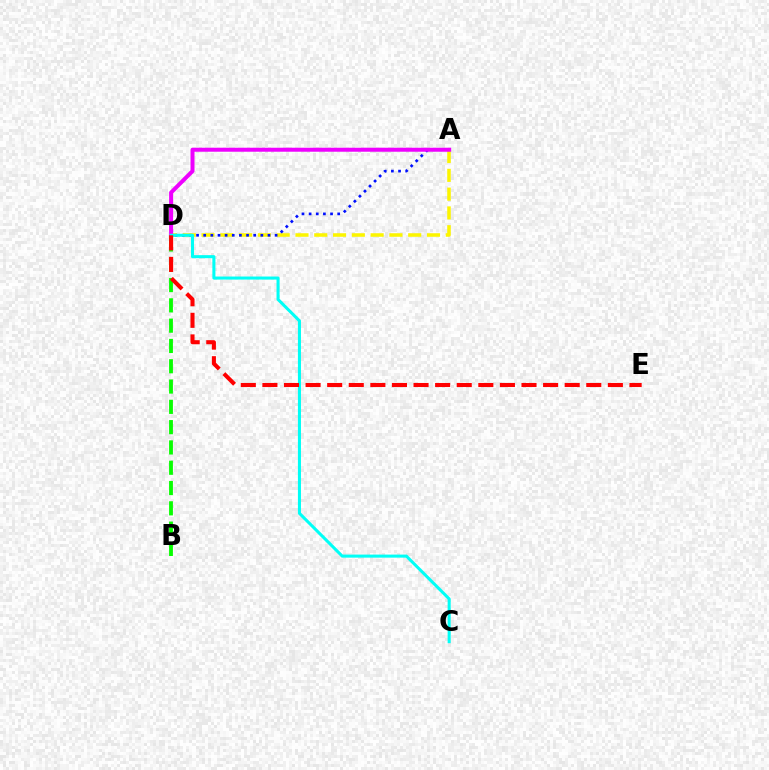{('A', 'D'): [{'color': '#fcf500', 'line_style': 'dashed', 'thickness': 2.55}, {'color': '#0010ff', 'line_style': 'dotted', 'thickness': 1.94}, {'color': '#ee00ff', 'line_style': 'solid', 'thickness': 2.88}], ('B', 'D'): [{'color': '#08ff00', 'line_style': 'dashed', 'thickness': 2.76}], ('C', 'D'): [{'color': '#00fff6', 'line_style': 'solid', 'thickness': 2.2}], ('D', 'E'): [{'color': '#ff0000', 'line_style': 'dashed', 'thickness': 2.93}]}